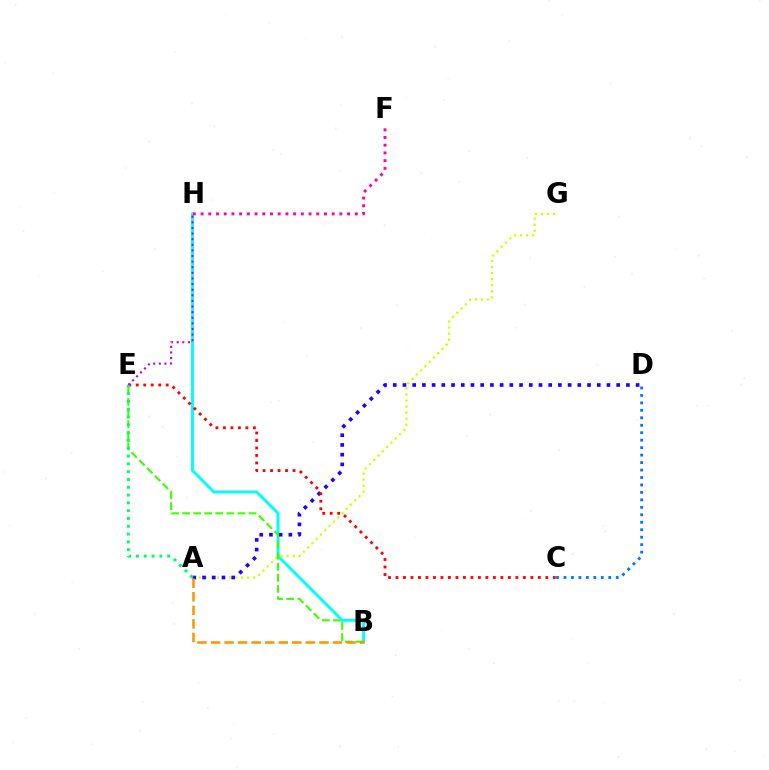{('B', 'H'): [{'color': '#00fff6', 'line_style': 'solid', 'thickness': 2.11}], ('A', 'G'): [{'color': '#d1ff00', 'line_style': 'dotted', 'thickness': 1.64}], ('A', 'D'): [{'color': '#2500ff', 'line_style': 'dotted', 'thickness': 2.64}], ('B', 'E'): [{'color': '#3dff00', 'line_style': 'dashed', 'thickness': 1.51}], ('A', 'B'): [{'color': '#ff9400', 'line_style': 'dashed', 'thickness': 1.84}], ('F', 'H'): [{'color': '#ff00ac', 'line_style': 'dotted', 'thickness': 2.1}], ('C', 'D'): [{'color': '#0074ff', 'line_style': 'dotted', 'thickness': 2.03}], ('C', 'E'): [{'color': '#ff0000', 'line_style': 'dotted', 'thickness': 2.04}], ('E', 'H'): [{'color': '#b900ff', 'line_style': 'dotted', 'thickness': 1.52}], ('A', 'E'): [{'color': '#00ff5c', 'line_style': 'dotted', 'thickness': 2.12}]}